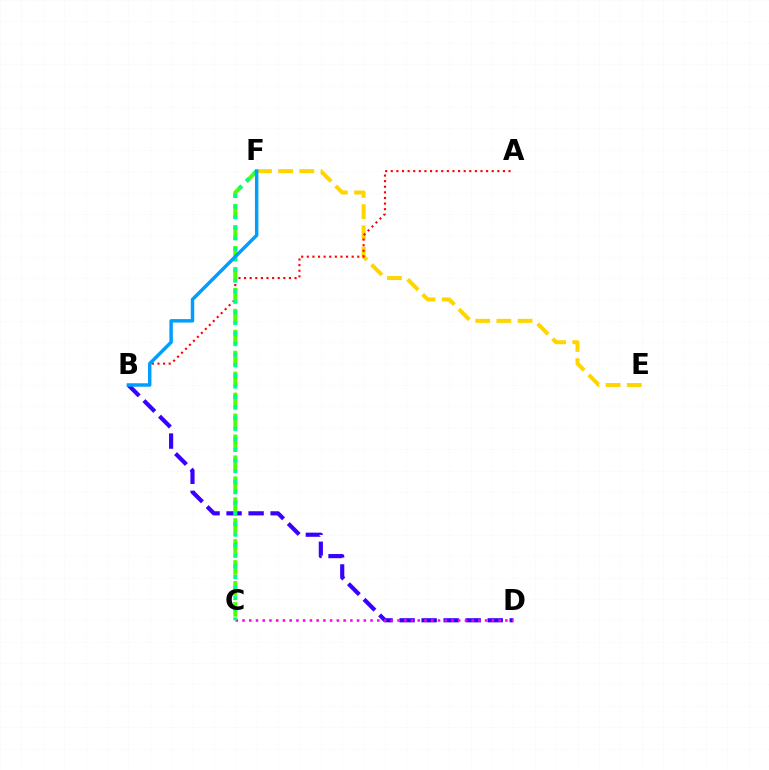{('B', 'D'): [{'color': '#3700ff', 'line_style': 'dashed', 'thickness': 2.99}], ('E', 'F'): [{'color': '#ffd500', 'line_style': 'dashed', 'thickness': 2.88}], ('C', 'D'): [{'color': '#ff00ed', 'line_style': 'dotted', 'thickness': 1.83}], ('A', 'B'): [{'color': '#ff0000', 'line_style': 'dotted', 'thickness': 1.52}], ('C', 'F'): [{'color': '#4fff00', 'line_style': 'dashed', 'thickness': 2.85}, {'color': '#00ff86', 'line_style': 'dotted', 'thickness': 2.88}], ('B', 'F'): [{'color': '#009eff', 'line_style': 'solid', 'thickness': 2.49}]}